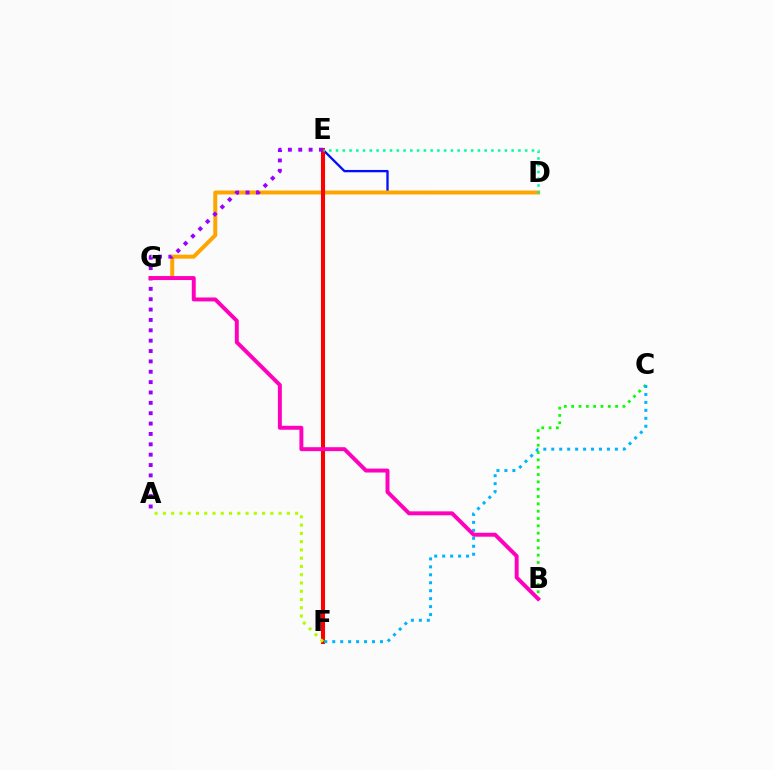{('B', 'C'): [{'color': '#08ff00', 'line_style': 'dotted', 'thickness': 1.99}], ('D', 'E'): [{'color': '#0010ff', 'line_style': 'solid', 'thickness': 1.67}, {'color': '#00ff9d', 'line_style': 'dotted', 'thickness': 1.84}], ('D', 'G'): [{'color': '#ffa500', 'line_style': 'solid', 'thickness': 2.86}], ('E', 'F'): [{'color': '#ff0000', 'line_style': 'solid', 'thickness': 2.92}], ('C', 'F'): [{'color': '#00b5ff', 'line_style': 'dotted', 'thickness': 2.16}], ('A', 'E'): [{'color': '#9b00ff', 'line_style': 'dotted', 'thickness': 2.82}], ('B', 'G'): [{'color': '#ff00bd', 'line_style': 'solid', 'thickness': 2.84}], ('A', 'F'): [{'color': '#b3ff00', 'line_style': 'dotted', 'thickness': 2.25}]}